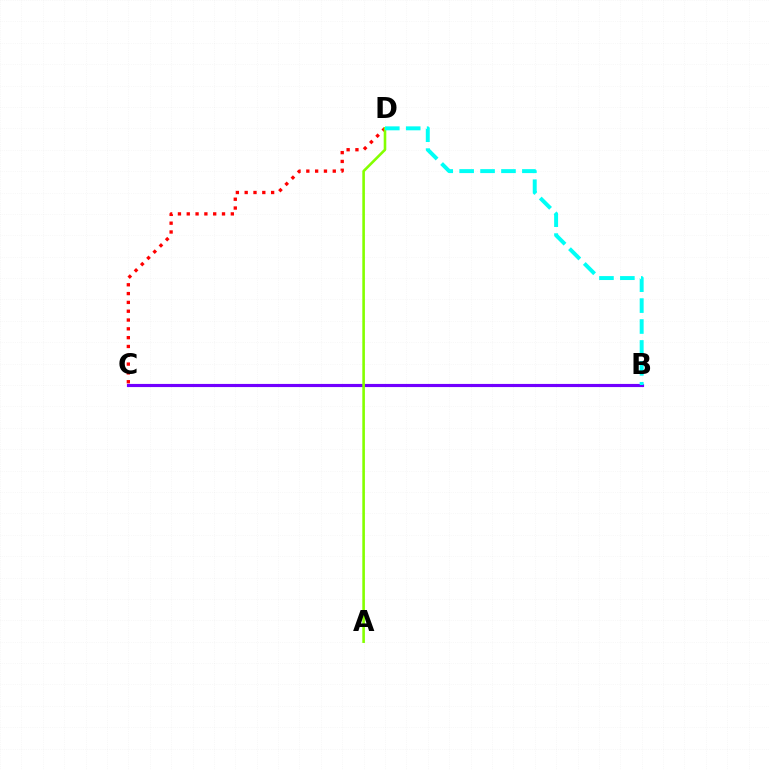{('C', 'D'): [{'color': '#ff0000', 'line_style': 'dotted', 'thickness': 2.39}], ('B', 'C'): [{'color': '#7200ff', 'line_style': 'solid', 'thickness': 2.26}], ('A', 'D'): [{'color': '#84ff00', 'line_style': 'solid', 'thickness': 1.87}], ('B', 'D'): [{'color': '#00fff6', 'line_style': 'dashed', 'thickness': 2.84}]}